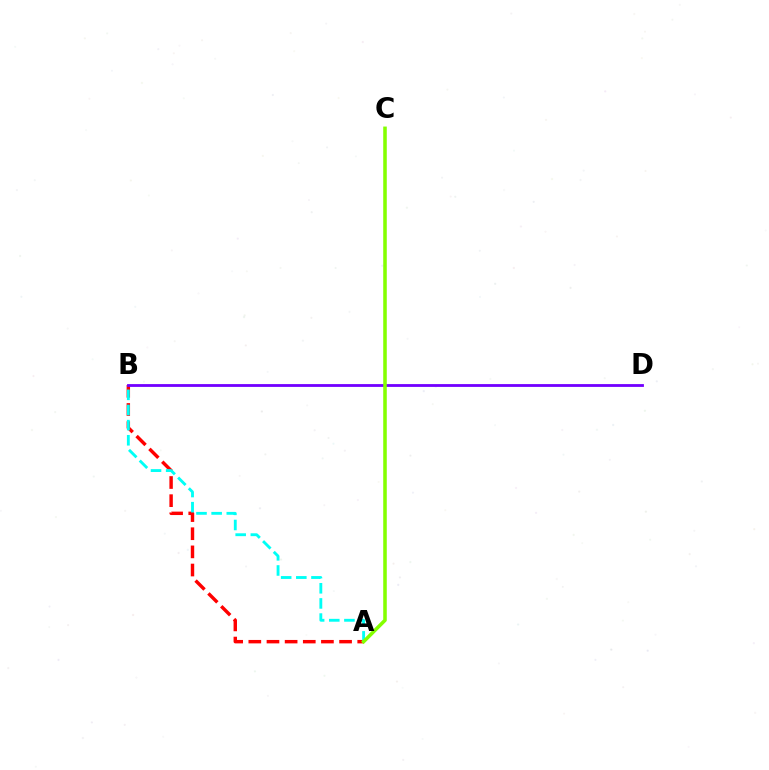{('A', 'B'): [{'color': '#ff0000', 'line_style': 'dashed', 'thickness': 2.47}, {'color': '#00fff6', 'line_style': 'dashed', 'thickness': 2.06}], ('B', 'D'): [{'color': '#7200ff', 'line_style': 'solid', 'thickness': 2.02}], ('A', 'C'): [{'color': '#84ff00', 'line_style': 'solid', 'thickness': 2.55}]}